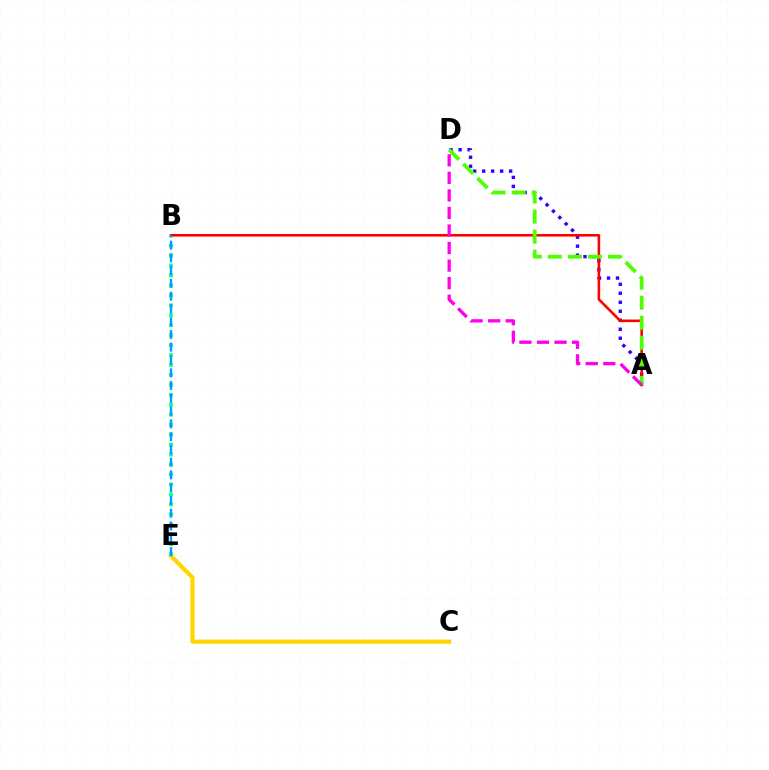{('C', 'E'): [{'color': '#ffd500', 'line_style': 'solid', 'thickness': 2.98}], ('A', 'D'): [{'color': '#3700ff', 'line_style': 'dotted', 'thickness': 2.44}, {'color': '#4fff00', 'line_style': 'dashed', 'thickness': 2.72}, {'color': '#ff00ed', 'line_style': 'dashed', 'thickness': 2.38}], ('B', 'E'): [{'color': '#00ff86', 'line_style': 'dotted', 'thickness': 2.7}, {'color': '#009eff', 'line_style': 'dashed', 'thickness': 1.73}], ('A', 'B'): [{'color': '#ff0000', 'line_style': 'solid', 'thickness': 1.87}]}